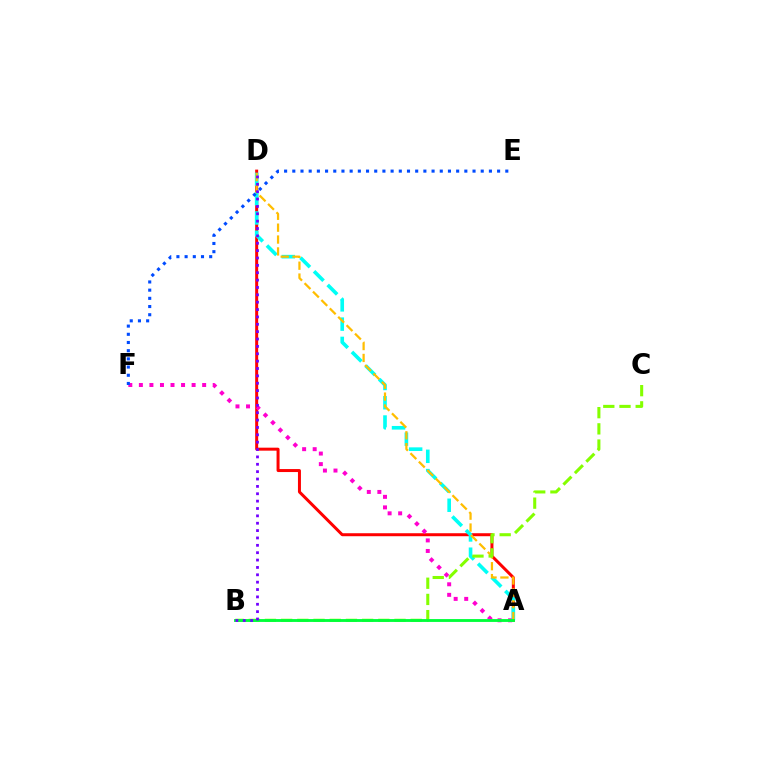{('A', 'D'): [{'color': '#ff0000', 'line_style': 'solid', 'thickness': 2.15}, {'color': '#00fff6', 'line_style': 'dashed', 'thickness': 2.62}, {'color': '#ffbd00', 'line_style': 'dashed', 'thickness': 1.61}], ('A', 'F'): [{'color': '#ff00cf', 'line_style': 'dotted', 'thickness': 2.87}], ('E', 'F'): [{'color': '#004bff', 'line_style': 'dotted', 'thickness': 2.23}], ('B', 'C'): [{'color': '#84ff00', 'line_style': 'dashed', 'thickness': 2.2}], ('A', 'B'): [{'color': '#00ff39', 'line_style': 'solid', 'thickness': 2.06}], ('B', 'D'): [{'color': '#7200ff', 'line_style': 'dotted', 'thickness': 2.0}]}